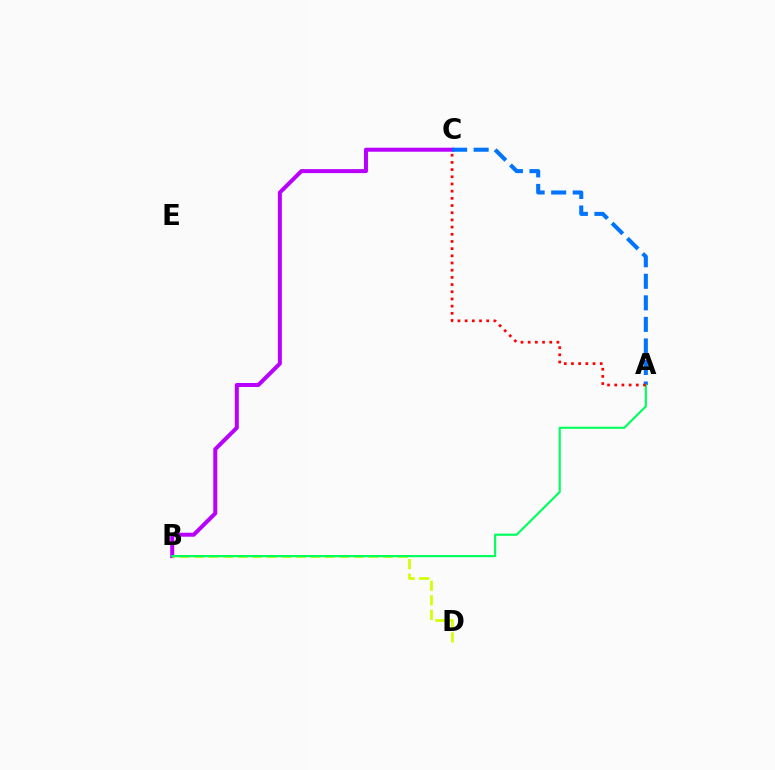{('B', 'C'): [{'color': '#b900ff', 'line_style': 'solid', 'thickness': 2.88}], ('A', 'C'): [{'color': '#0074ff', 'line_style': 'dashed', 'thickness': 2.93}, {'color': '#ff0000', 'line_style': 'dotted', 'thickness': 1.95}], ('B', 'D'): [{'color': '#d1ff00', 'line_style': 'dashed', 'thickness': 1.97}], ('A', 'B'): [{'color': '#00ff5c', 'line_style': 'solid', 'thickness': 1.54}]}